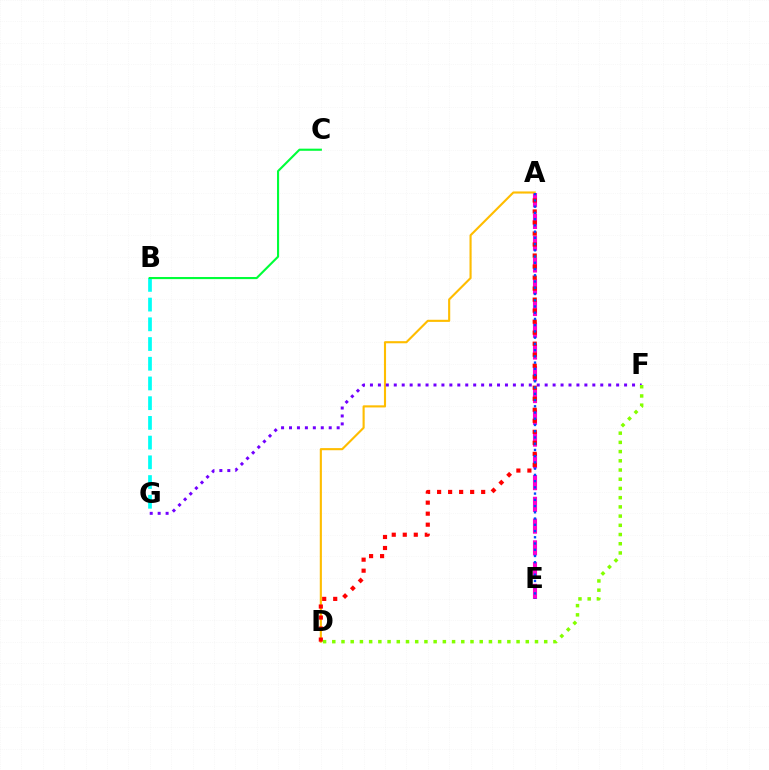{('A', 'E'): [{'color': '#ff00cf', 'line_style': 'dashed', 'thickness': 2.96}, {'color': '#004bff', 'line_style': 'dotted', 'thickness': 1.69}], ('A', 'D'): [{'color': '#ffbd00', 'line_style': 'solid', 'thickness': 1.53}, {'color': '#ff0000', 'line_style': 'dotted', 'thickness': 2.99}], ('B', 'G'): [{'color': '#00fff6', 'line_style': 'dashed', 'thickness': 2.68}], ('F', 'G'): [{'color': '#7200ff', 'line_style': 'dotted', 'thickness': 2.16}], ('D', 'F'): [{'color': '#84ff00', 'line_style': 'dotted', 'thickness': 2.5}], ('B', 'C'): [{'color': '#00ff39', 'line_style': 'solid', 'thickness': 1.53}]}